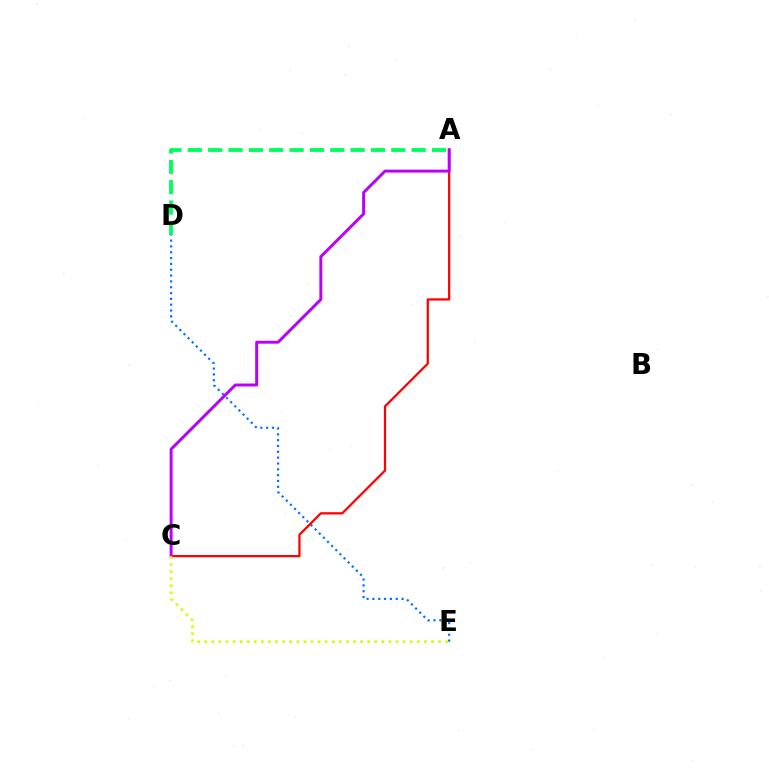{('D', 'E'): [{'color': '#0074ff', 'line_style': 'dotted', 'thickness': 1.58}], ('A', 'C'): [{'color': '#ff0000', 'line_style': 'solid', 'thickness': 1.62}, {'color': '#b900ff', 'line_style': 'solid', 'thickness': 2.12}], ('C', 'E'): [{'color': '#d1ff00', 'line_style': 'dotted', 'thickness': 1.93}], ('A', 'D'): [{'color': '#00ff5c', 'line_style': 'dashed', 'thickness': 2.76}]}